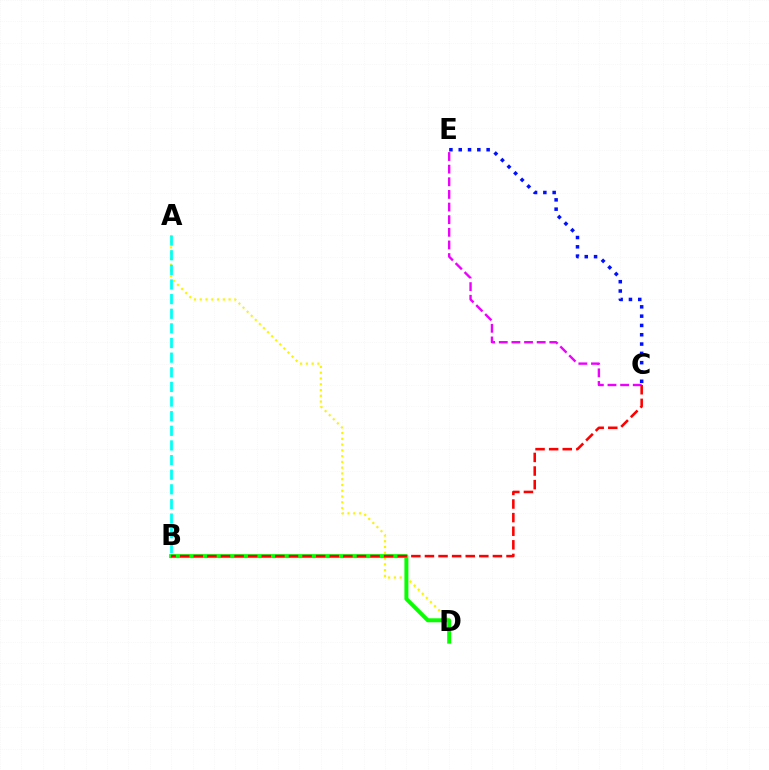{('C', 'E'): [{'color': '#0010ff', 'line_style': 'dotted', 'thickness': 2.53}, {'color': '#ee00ff', 'line_style': 'dashed', 'thickness': 1.72}], ('A', 'D'): [{'color': '#fcf500', 'line_style': 'dotted', 'thickness': 1.57}], ('B', 'D'): [{'color': '#08ff00', 'line_style': 'solid', 'thickness': 2.87}], ('A', 'B'): [{'color': '#00fff6', 'line_style': 'dashed', 'thickness': 1.99}], ('B', 'C'): [{'color': '#ff0000', 'line_style': 'dashed', 'thickness': 1.85}]}